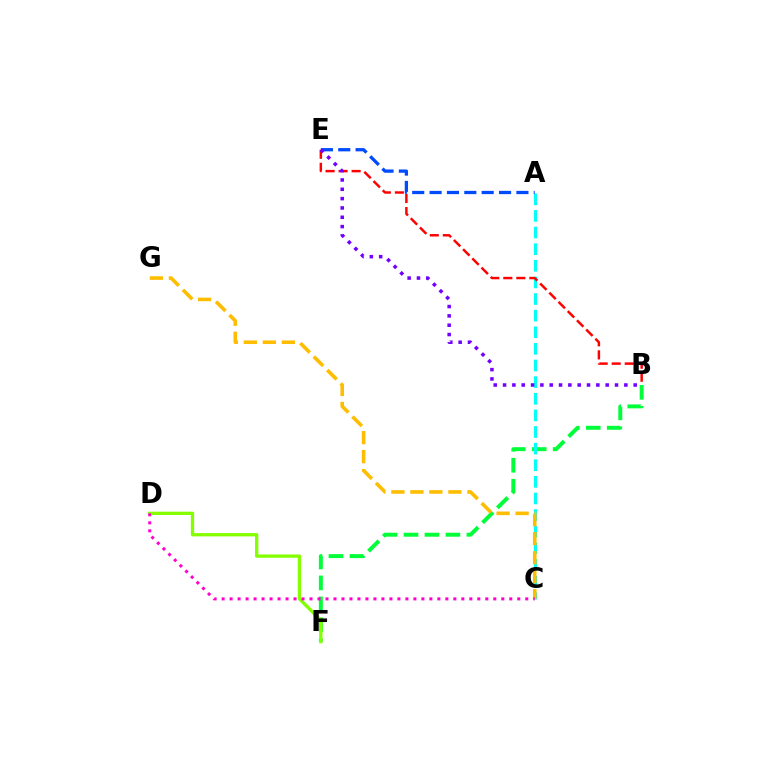{('B', 'F'): [{'color': '#00ff39', 'line_style': 'dashed', 'thickness': 2.85}], ('A', 'C'): [{'color': '#00fff6', 'line_style': 'dashed', 'thickness': 2.26}], ('D', 'F'): [{'color': '#84ff00', 'line_style': 'solid', 'thickness': 2.37}], ('A', 'E'): [{'color': '#004bff', 'line_style': 'dashed', 'thickness': 2.36}], ('B', 'E'): [{'color': '#ff0000', 'line_style': 'dashed', 'thickness': 1.77}, {'color': '#7200ff', 'line_style': 'dotted', 'thickness': 2.54}], ('C', 'G'): [{'color': '#ffbd00', 'line_style': 'dashed', 'thickness': 2.58}], ('C', 'D'): [{'color': '#ff00cf', 'line_style': 'dotted', 'thickness': 2.17}]}